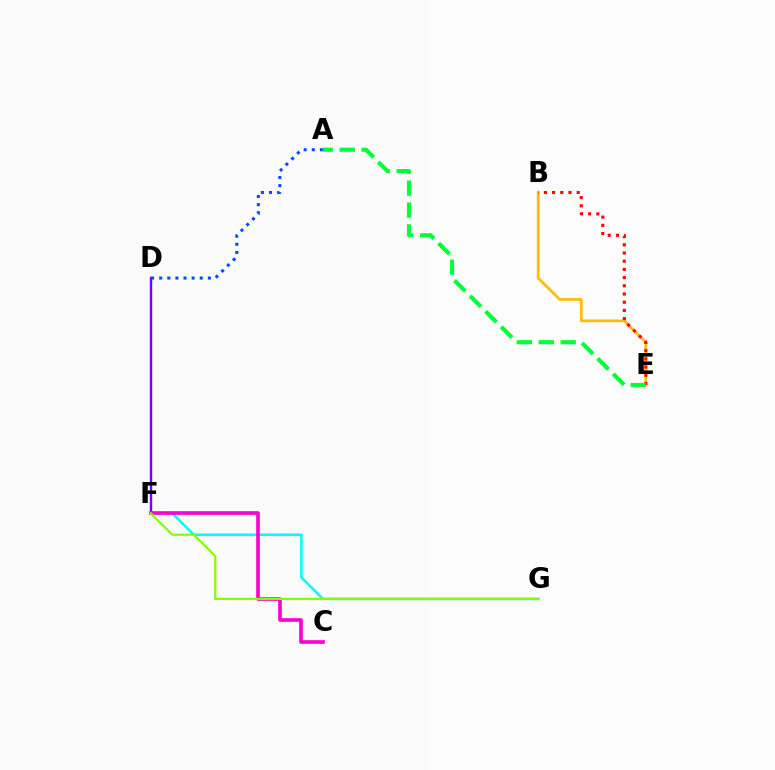{('B', 'E'): [{'color': '#ffbd00', 'line_style': 'solid', 'thickness': 1.97}, {'color': '#ff0000', 'line_style': 'dotted', 'thickness': 2.23}], ('A', 'D'): [{'color': '#004bff', 'line_style': 'dotted', 'thickness': 2.2}], ('F', 'G'): [{'color': '#00fff6', 'line_style': 'solid', 'thickness': 1.83}, {'color': '#84ff00', 'line_style': 'solid', 'thickness': 1.58}], ('D', 'F'): [{'color': '#7200ff', 'line_style': 'solid', 'thickness': 1.71}], ('C', 'F'): [{'color': '#ff00cf', 'line_style': 'solid', 'thickness': 2.63}], ('A', 'E'): [{'color': '#00ff39', 'line_style': 'dashed', 'thickness': 2.98}]}